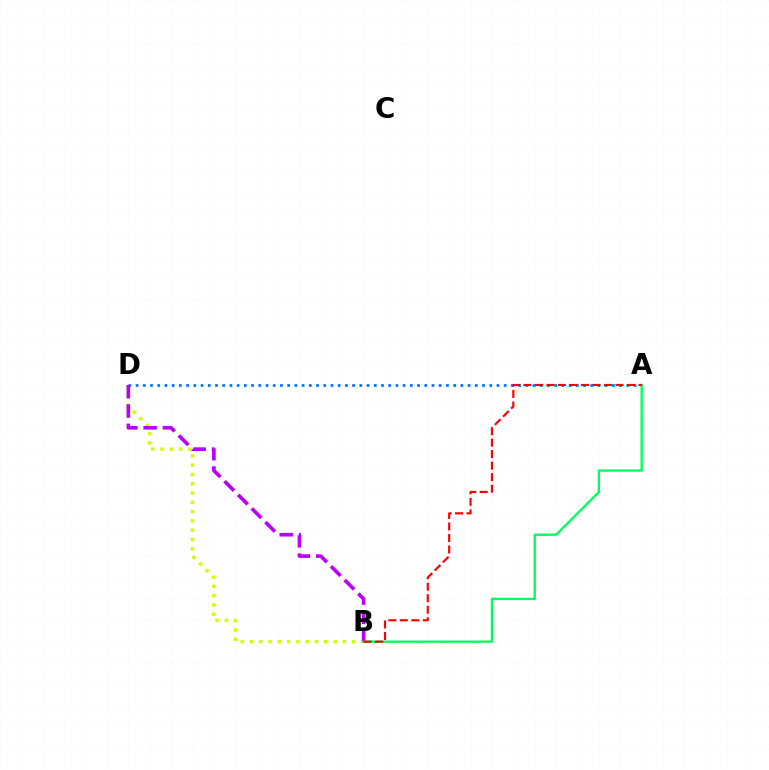{('A', 'D'): [{'color': '#0074ff', 'line_style': 'dotted', 'thickness': 1.96}], ('B', 'D'): [{'color': '#d1ff00', 'line_style': 'dotted', 'thickness': 2.52}, {'color': '#b900ff', 'line_style': 'dashed', 'thickness': 2.62}], ('A', 'B'): [{'color': '#00ff5c', 'line_style': 'solid', 'thickness': 1.68}, {'color': '#ff0000', 'line_style': 'dashed', 'thickness': 1.56}]}